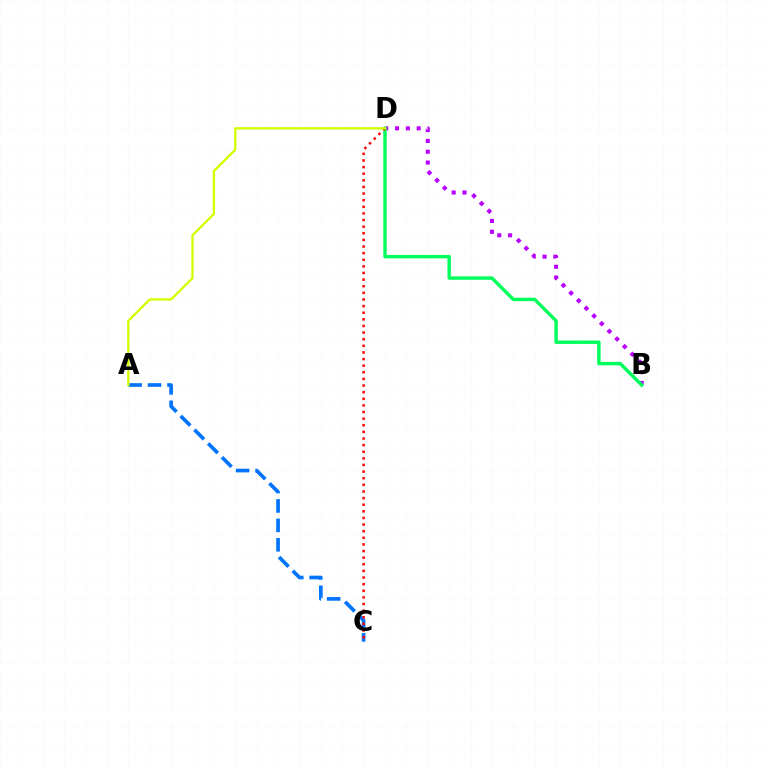{('B', 'D'): [{'color': '#b900ff', 'line_style': 'dotted', 'thickness': 2.94}, {'color': '#00ff5c', 'line_style': 'solid', 'thickness': 2.47}], ('A', 'C'): [{'color': '#0074ff', 'line_style': 'dashed', 'thickness': 2.64}], ('C', 'D'): [{'color': '#ff0000', 'line_style': 'dotted', 'thickness': 1.8}], ('A', 'D'): [{'color': '#d1ff00', 'line_style': 'solid', 'thickness': 1.69}]}